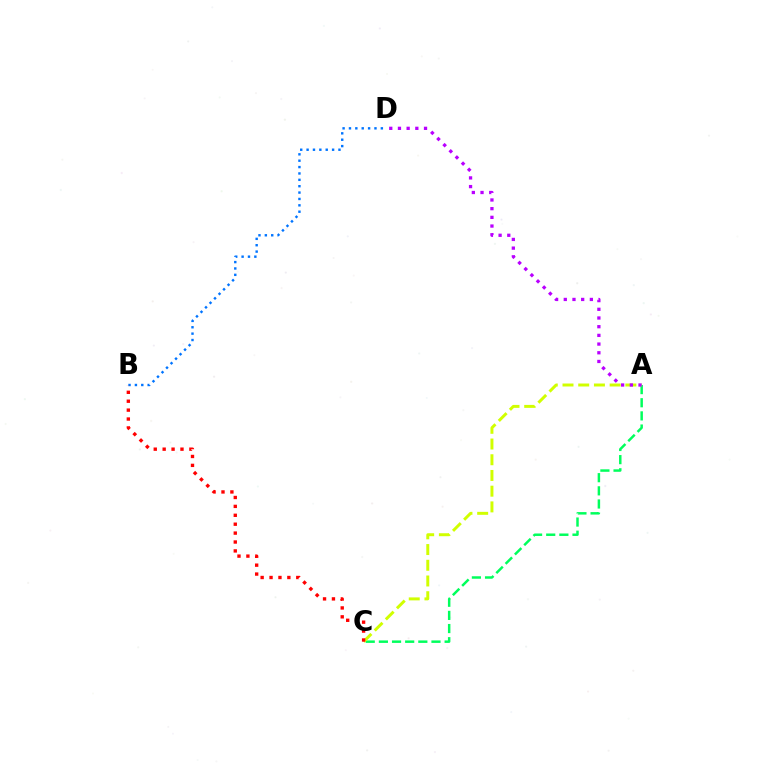{('A', 'C'): [{'color': '#00ff5c', 'line_style': 'dashed', 'thickness': 1.79}, {'color': '#d1ff00', 'line_style': 'dashed', 'thickness': 2.14}], ('B', 'D'): [{'color': '#0074ff', 'line_style': 'dotted', 'thickness': 1.73}], ('A', 'D'): [{'color': '#b900ff', 'line_style': 'dotted', 'thickness': 2.36}], ('B', 'C'): [{'color': '#ff0000', 'line_style': 'dotted', 'thickness': 2.42}]}